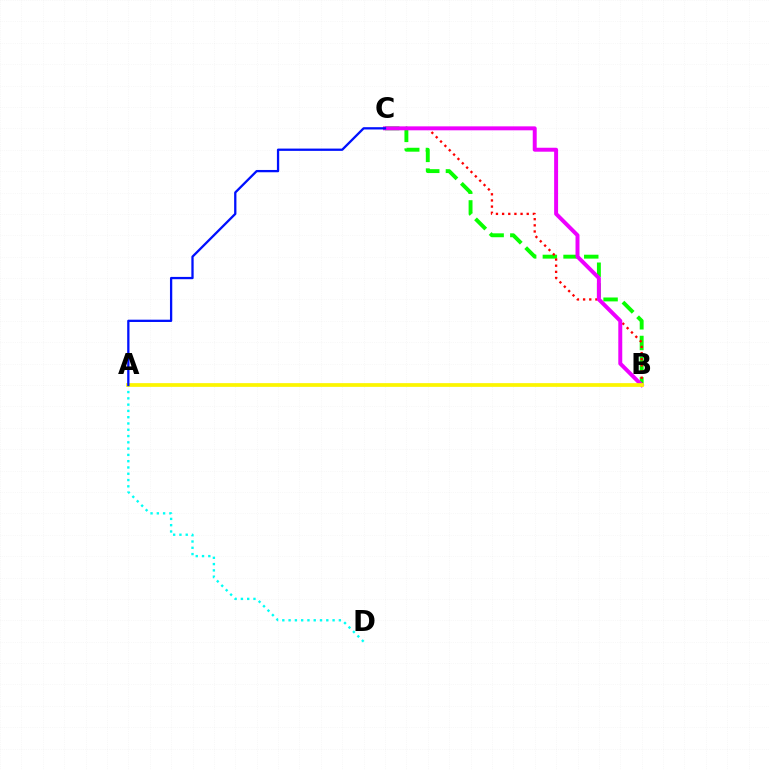{('B', 'C'): [{'color': '#08ff00', 'line_style': 'dashed', 'thickness': 2.81}, {'color': '#ff0000', 'line_style': 'dotted', 'thickness': 1.67}, {'color': '#ee00ff', 'line_style': 'solid', 'thickness': 2.85}], ('A', 'D'): [{'color': '#00fff6', 'line_style': 'dotted', 'thickness': 1.71}], ('A', 'B'): [{'color': '#fcf500', 'line_style': 'solid', 'thickness': 2.69}], ('A', 'C'): [{'color': '#0010ff', 'line_style': 'solid', 'thickness': 1.65}]}